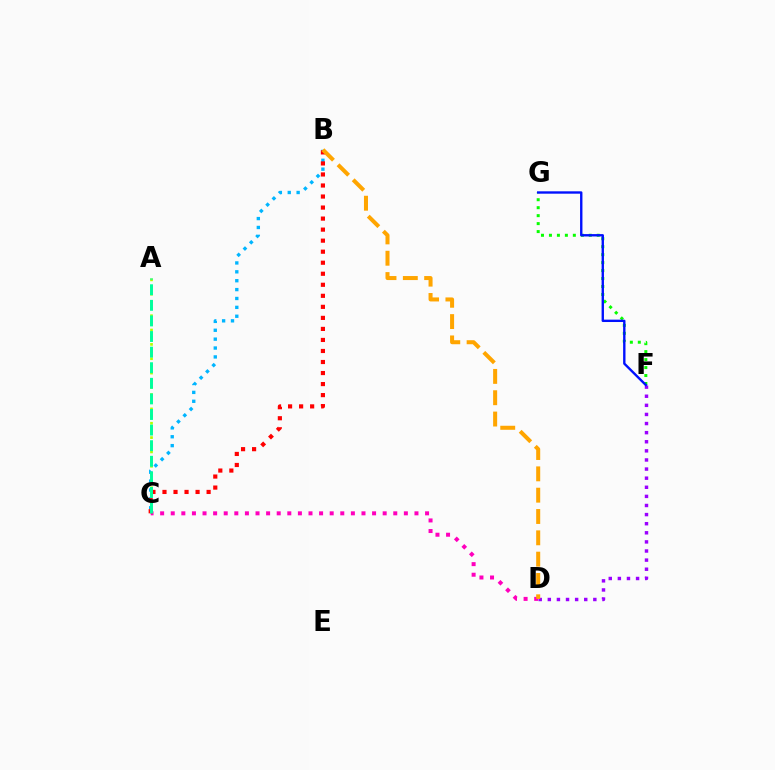{('B', 'C'): [{'color': '#00b5ff', 'line_style': 'dotted', 'thickness': 2.41}, {'color': '#ff0000', 'line_style': 'dotted', 'thickness': 3.0}], ('A', 'C'): [{'color': '#b3ff00', 'line_style': 'dotted', 'thickness': 1.95}, {'color': '#00ff9d', 'line_style': 'dashed', 'thickness': 2.12}], ('F', 'G'): [{'color': '#08ff00', 'line_style': 'dotted', 'thickness': 2.16}, {'color': '#0010ff', 'line_style': 'solid', 'thickness': 1.71}], ('C', 'D'): [{'color': '#ff00bd', 'line_style': 'dotted', 'thickness': 2.88}], ('D', 'F'): [{'color': '#9b00ff', 'line_style': 'dotted', 'thickness': 2.47}], ('B', 'D'): [{'color': '#ffa500', 'line_style': 'dashed', 'thickness': 2.9}]}